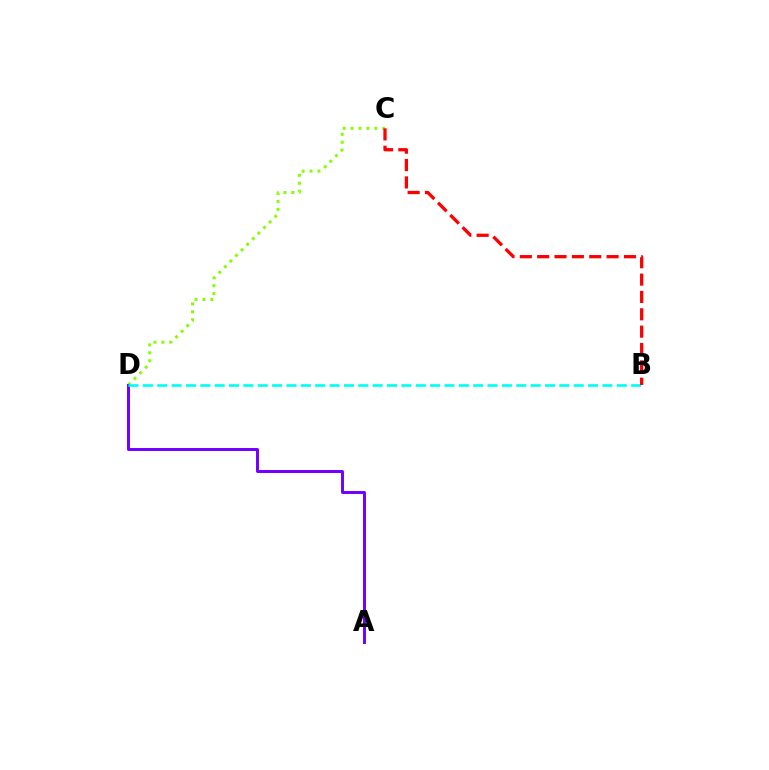{('C', 'D'): [{'color': '#84ff00', 'line_style': 'dotted', 'thickness': 2.15}], ('A', 'D'): [{'color': '#7200ff', 'line_style': 'solid', 'thickness': 2.13}], ('B', 'D'): [{'color': '#00fff6', 'line_style': 'dashed', 'thickness': 1.95}], ('B', 'C'): [{'color': '#ff0000', 'line_style': 'dashed', 'thickness': 2.36}]}